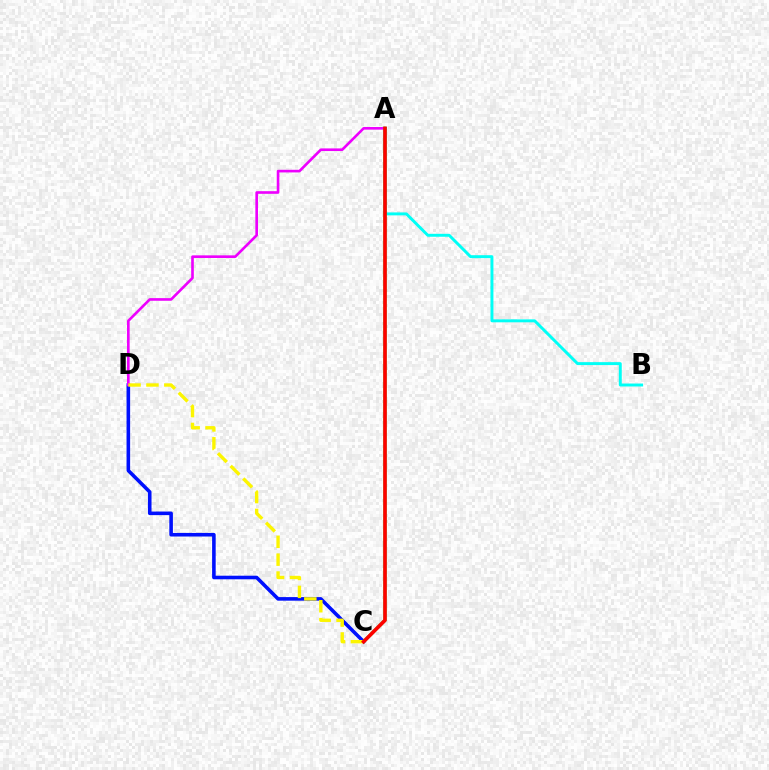{('C', 'D'): [{'color': '#0010ff', 'line_style': 'solid', 'thickness': 2.58}, {'color': '#fcf500', 'line_style': 'dashed', 'thickness': 2.43}], ('A', 'B'): [{'color': '#00fff6', 'line_style': 'solid', 'thickness': 2.12}], ('A', 'D'): [{'color': '#ee00ff', 'line_style': 'solid', 'thickness': 1.9}], ('A', 'C'): [{'color': '#08ff00', 'line_style': 'solid', 'thickness': 2.2}, {'color': '#ff0000', 'line_style': 'solid', 'thickness': 2.59}]}